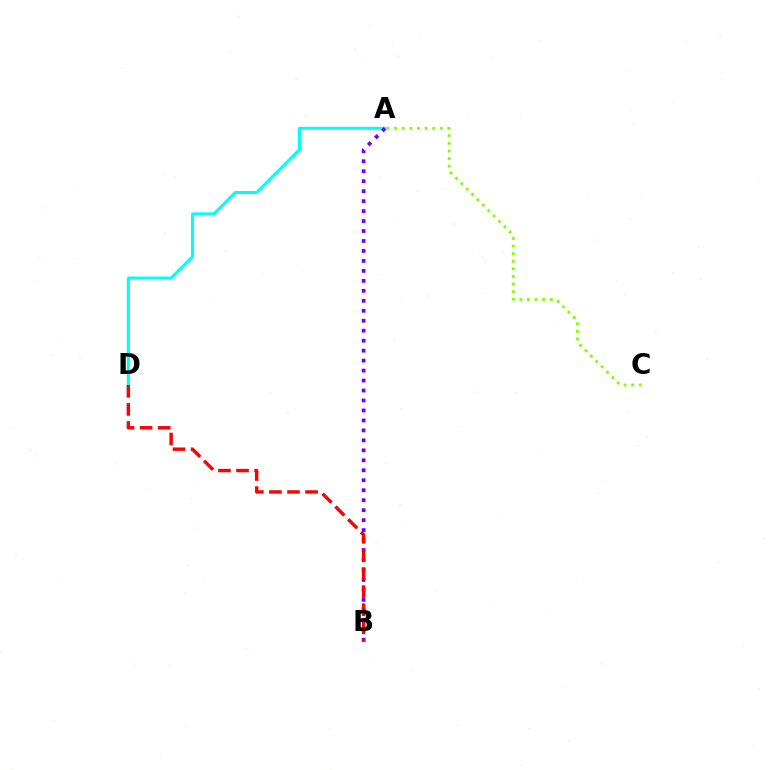{('A', 'D'): [{'color': '#00fff6', 'line_style': 'solid', 'thickness': 2.21}], ('A', 'B'): [{'color': '#7200ff', 'line_style': 'dotted', 'thickness': 2.71}], ('B', 'D'): [{'color': '#ff0000', 'line_style': 'dashed', 'thickness': 2.46}], ('A', 'C'): [{'color': '#84ff00', 'line_style': 'dotted', 'thickness': 2.07}]}